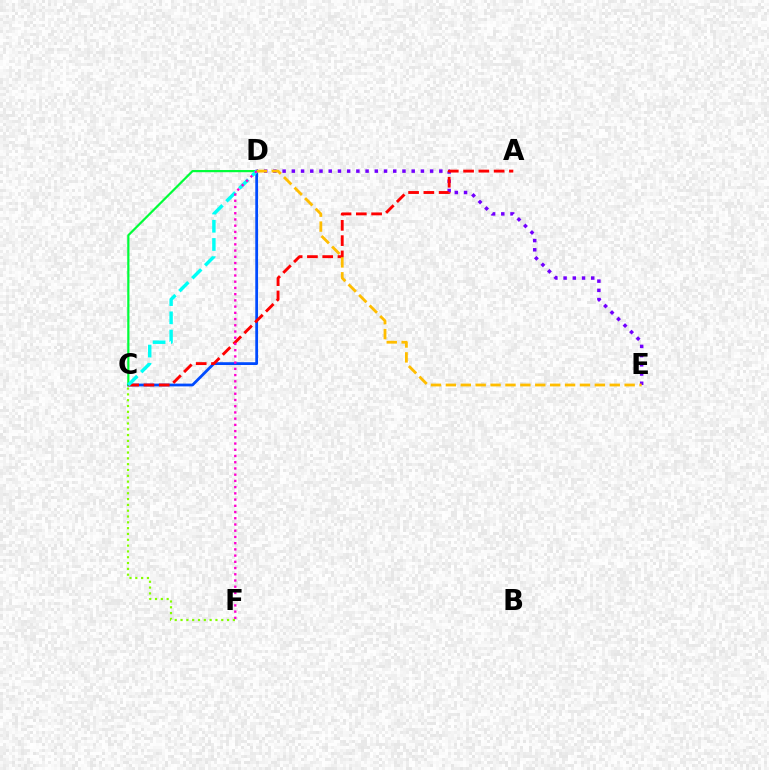{('C', 'F'): [{'color': '#84ff00', 'line_style': 'dotted', 'thickness': 1.58}], ('D', 'E'): [{'color': '#7200ff', 'line_style': 'dotted', 'thickness': 2.5}, {'color': '#ffbd00', 'line_style': 'dashed', 'thickness': 2.02}], ('C', 'D'): [{'color': '#004bff', 'line_style': 'solid', 'thickness': 2.0}, {'color': '#00ff39', 'line_style': 'solid', 'thickness': 1.59}, {'color': '#00fff6', 'line_style': 'dashed', 'thickness': 2.47}], ('A', 'C'): [{'color': '#ff0000', 'line_style': 'dashed', 'thickness': 2.08}], ('D', 'F'): [{'color': '#ff00cf', 'line_style': 'dotted', 'thickness': 1.69}]}